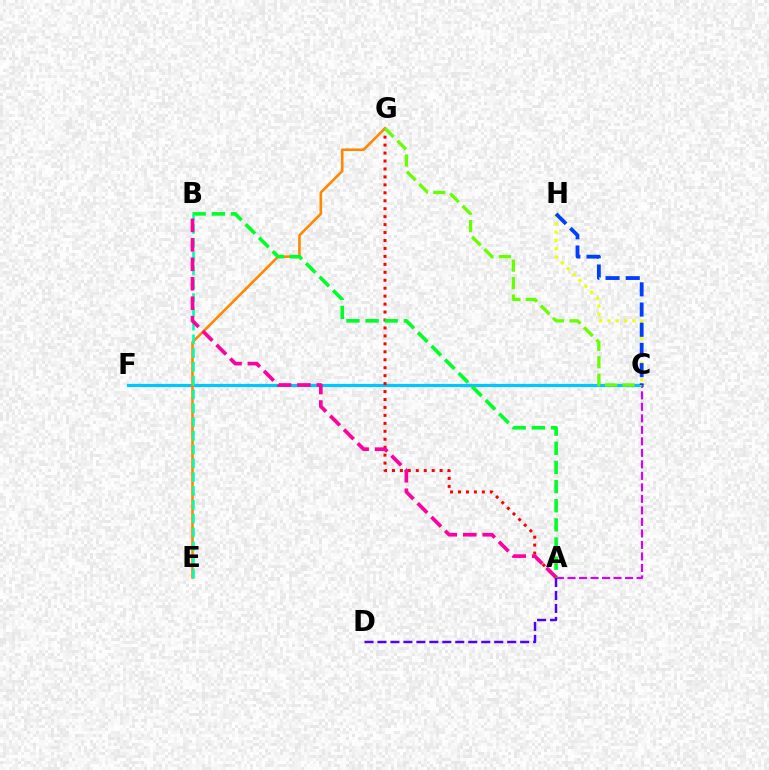{('C', 'F'): [{'color': '#00c7ff', 'line_style': 'solid', 'thickness': 2.3}], ('A', 'C'): [{'color': '#d600ff', 'line_style': 'dashed', 'thickness': 1.56}], ('C', 'H'): [{'color': '#eeff00', 'line_style': 'dotted', 'thickness': 2.26}, {'color': '#003fff', 'line_style': 'dashed', 'thickness': 2.74}], ('A', 'G'): [{'color': '#ff0000', 'line_style': 'dotted', 'thickness': 2.16}], ('E', 'G'): [{'color': '#ff8800', 'line_style': 'solid', 'thickness': 1.87}], ('A', 'B'): [{'color': '#00ff27', 'line_style': 'dashed', 'thickness': 2.6}, {'color': '#ff00a0', 'line_style': 'dashed', 'thickness': 2.64}], ('C', 'G'): [{'color': '#66ff00', 'line_style': 'dashed', 'thickness': 2.37}], ('B', 'E'): [{'color': '#00ffaf', 'line_style': 'dashed', 'thickness': 1.87}], ('A', 'D'): [{'color': '#4f00ff', 'line_style': 'dashed', 'thickness': 1.76}]}